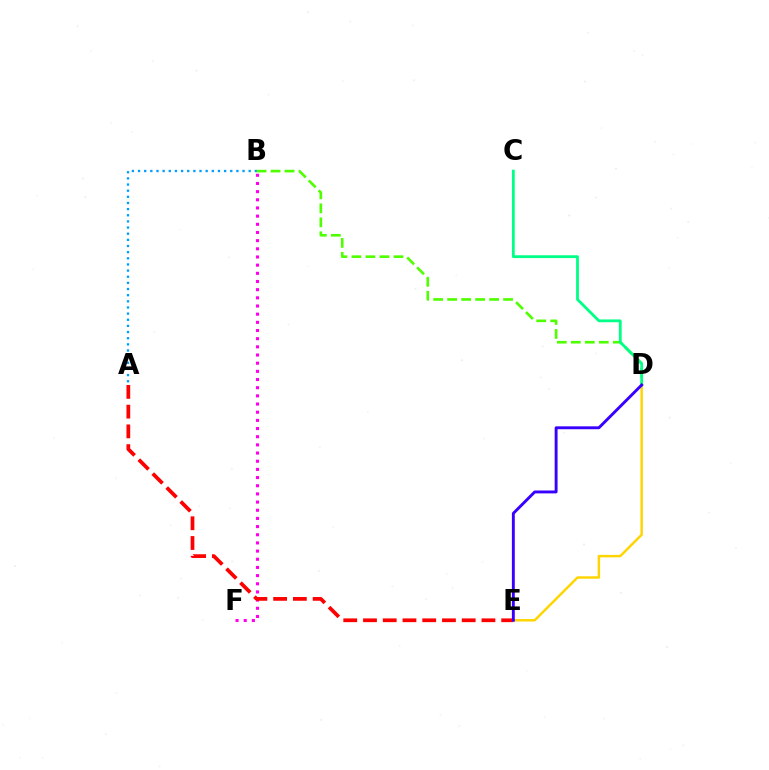{('B', 'F'): [{'color': '#ff00ed', 'line_style': 'dotted', 'thickness': 2.22}], ('A', 'E'): [{'color': '#ff0000', 'line_style': 'dashed', 'thickness': 2.68}], ('A', 'B'): [{'color': '#009eff', 'line_style': 'dotted', 'thickness': 1.67}], ('B', 'D'): [{'color': '#4fff00', 'line_style': 'dashed', 'thickness': 1.9}], ('D', 'E'): [{'color': '#ffd500', 'line_style': 'solid', 'thickness': 1.76}, {'color': '#3700ff', 'line_style': 'solid', 'thickness': 2.08}], ('C', 'D'): [{'color': '#00ff86', 'line_style': 'solid', 'thickness': 2.01}]}